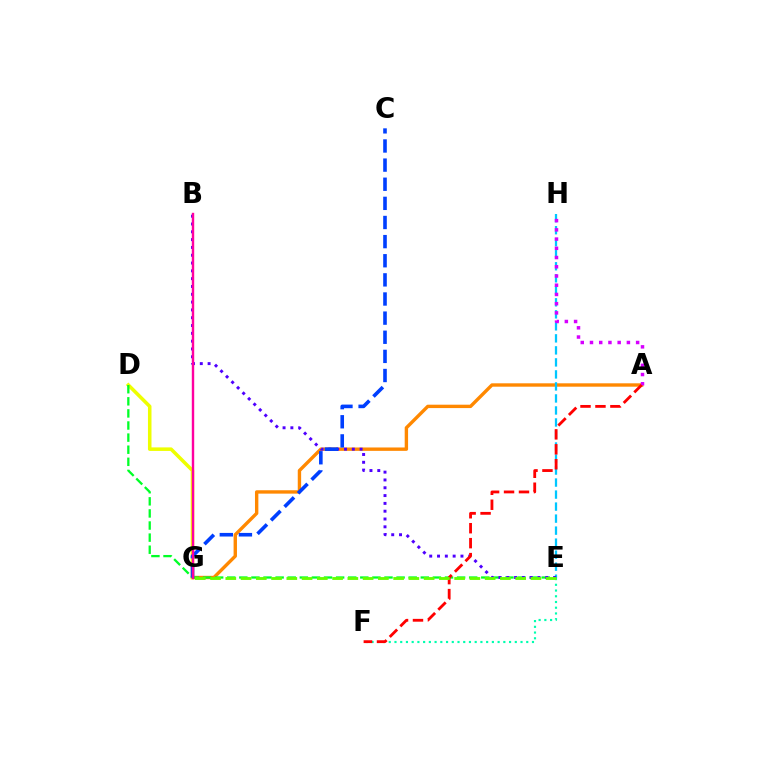{('A', 'G'): [{'color': '#ff8800', 'line_style': 'solid', 'thickness': 2.44}], ('E', 'H'): [{'color': '#00c7ff', 'line_style': 'dashed', 'thickness': 1.63}], ('E', 'F'): [{'color': '#00ffaf', 'line_style': 'dotted', 'thickness': 1.56}], ('D', 'G'): [{'color': '#eeff00', 'line_style': 'solid', 'thickness': 2.55}], ('A', 'H'): [{'color': '#d600ff', 'line_style': 'dotted', 'thickness': 2.51}], ('D', 'E'): [{'color': '#00ff27', 'line_style': 'dashed', 'thickness': 1.64}], ('B', 'E'): [{'color': '#4f00ff', 'line_style': 'dotted', 'thickness': 2.12}], ('C', 'G'): [{'color': '#003fff', 'line_style': 'dashed', 'thickness': 2.6}], ('A', 'F'): [{'color': '#ff0000', 'line_style': 'dashed', 'thickness': 2.03}], ('E', 'G'): [{'color': '#66ff00', 'line_style': 'dashed', 'thickness': 2.07}], ('B', 'G'): [{'color': '#ff00a0', 'line_style': 'solid', 'thickness': 1.74}]}